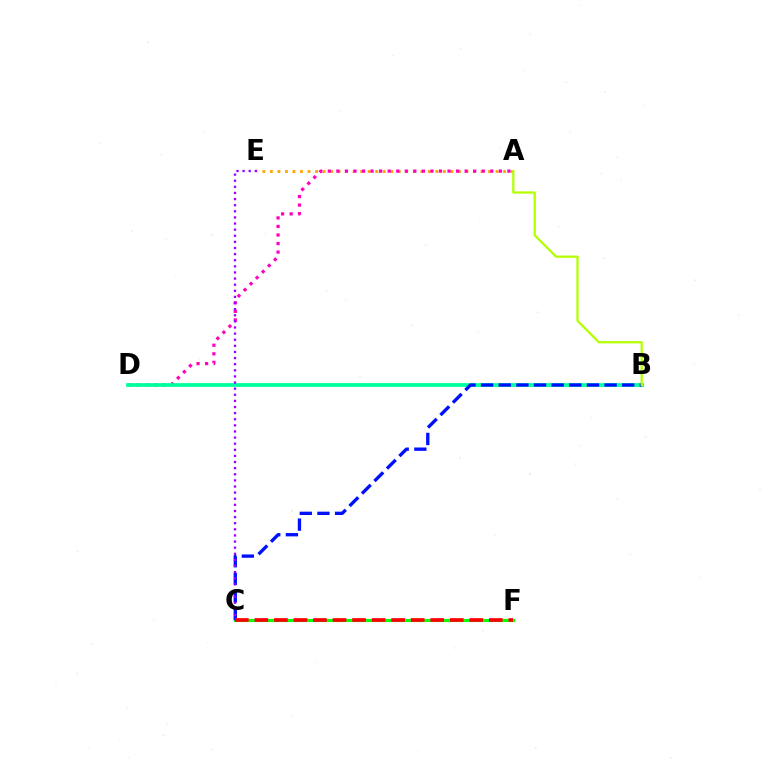{('C', 'F'): [{'color': '#00b5ff', 'line_style': 'solid', 'thickness': 1.93}, {'color': '#08ff00', 'line_style': 'solid', 'thickness': 2.23}, {'color': '#ff0000', 'line_style': 'dashed', 'thickness': 2.65}], ('A', 'E'): [{'color': '#ffa500', 'line_style': 'dotted', 'thickness': 2.04}], ('A', 'D'): [{'color': '#ff00bd', 'line_style': 'dotted', 'thickness': 2.32}], ('B', 'D'): [{'color': '#00ff9d', 'line_style': 'solid', 'thickness': 2.69}], ('B', 'C'): [{'color': '#0010ff', 'line_style': 'dashed', 'thickness': 2.4}], ('C', 'E'): [{'color': '#9b00ff', 'line_style': 'dotted', 'thickness': 1.66}], ('A', 'B'): [{'color': '#b3ff00', 'line_style': 'solid', 'thickness': 1.63}]}